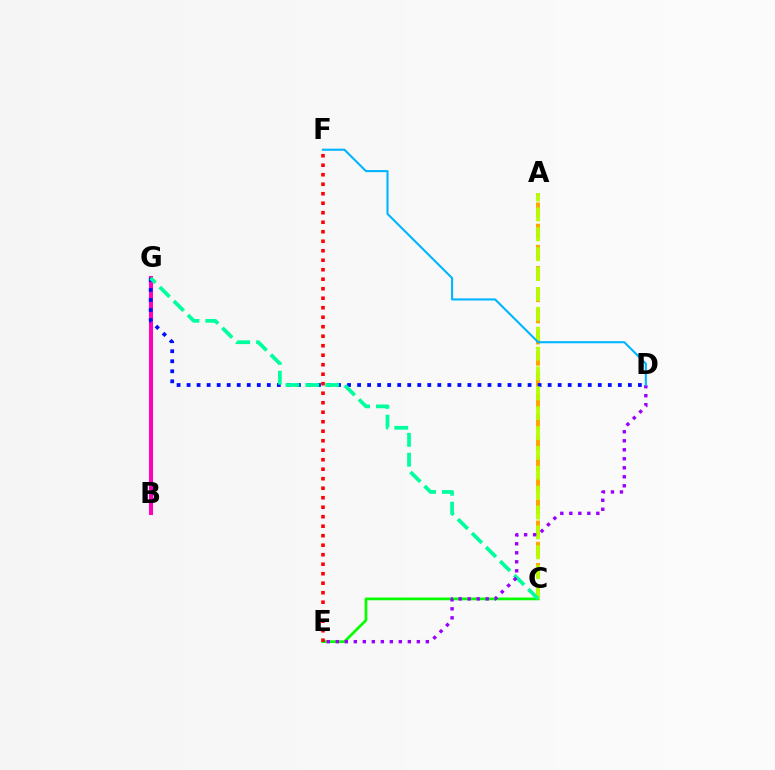{('C', 'E'): [{'color': '#08ff00', 'line_style': 'solid', 'thickness': 1.97}], ('B', 'G'): [{'color': '#ff00bd', 'line_style': 'solid', 'thickness': 2.9}], ('A', 'C'): [{'color': '#ffa500', 'line_style': 'dashed', 'thickness': 2.88}, {'color': '#b3ff00', 'line_style': 'dashed', 'thickness': 2.7}], ('E', 'F'): [{'color': '#ff0000', 'line_style': 'dotted', 'thickness': 2.58}], ('D', 'G'): [{'color': '#0010ff', 'line_style': 'dotted', 'thickness': 2.72}], ('C', 'G'): [{'color': '#00ff9d', 'line_style': 'dashed', 'thickness': 2.7}], ('D', 'E'): [{'color': '#9b00ff', 'line_style': 'dotted', 'thickness': 2.45}], ('D', 'F'): [{'color': '#00b5ff', 'line_style': 'solid', 'thickness': 1.5}]}